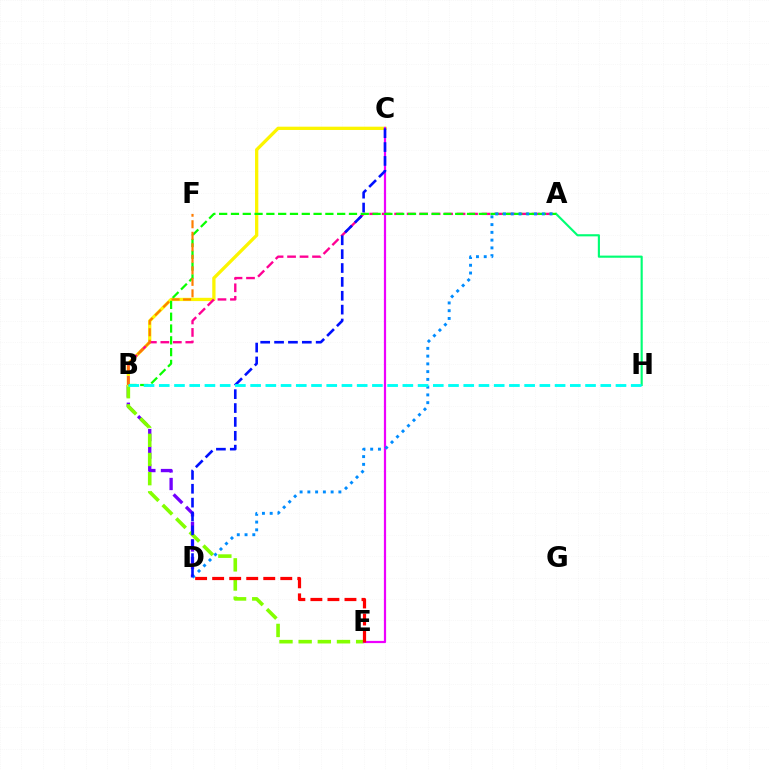{('B', 'D'): [{'color': '#7200ff', 'line_style': 'dashed', 'thickness': 2.39}], ('A', 'H'): [{'color': '#00ff74', 'line_style': 'solid', 'thickness': 1.54}], ('B', 'E'): [{'color': '#84ff00', 'line_style': 'dashed', 'thickness': 2.6}], ('B', 'C'): [{'color': '#fcf500', 'line_style': 'solid', 'thickness': 2.36}], ('A', 'B'): [{'color': '#ff0094', 'line_style': 'dashed', 'thickness': 1.7}, {'color': '#08ff00', 'line_style': 'dashed', 'thickness': 1.6}], ('C', 'E'): [{'color': '#ee00ff', 'line_style': 'solid', 'thickness': 1.6}], ('B', 'F'): [{'color': '#ff7c00', 'line_style': 'dashed', 'thickness': 1.56}], ('A', 'D'): [{'color': '#008cff', 'line_style': 'dotted', 'thickness': 2.11}], ('D', 'E'): [{'color': '#ff0000', 'line_style': 'dashed', 'thickness': 2.31}], ('C', 'D'): [{'color': '#0010ff', 'line_style': 'dashed', 'thickness': 1.88}], ('B', 'H'): [{'color': '#00fff6', 'line_style': 'dashed', 'thickness': 2.07}]}